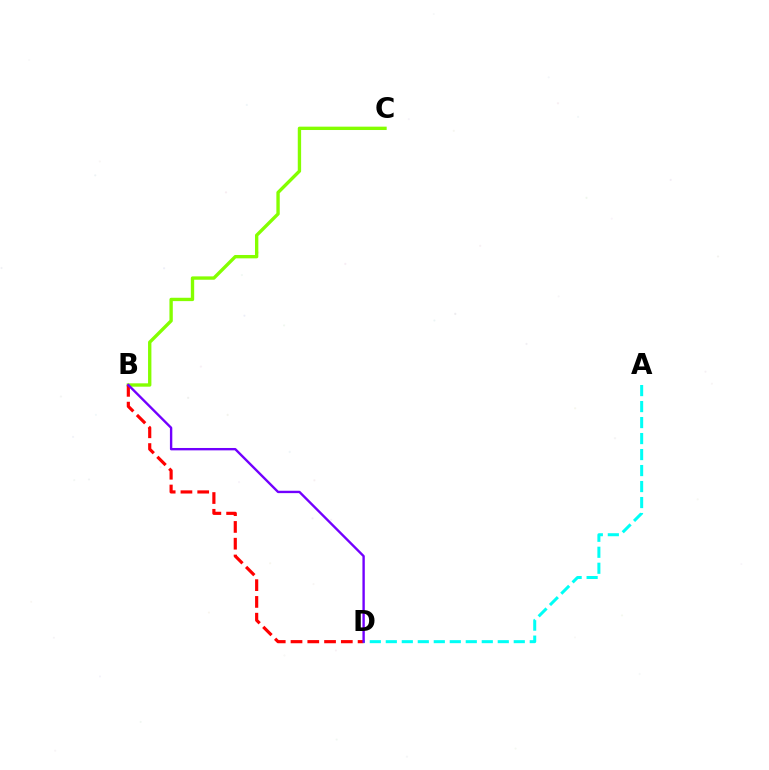{('B', 'C'): [{'color': '#84ff00', 'line_style': 'solid', 'thickness': 2.42}], ('B', 'D'): [{'color': '#ff0000', 'line_style': 'dashed', 'thickness': 2.28}, {'color': '#7200ff', 'line_style': 'solid', 'thickness': 1.71}], ('A', 'D'): [{'color': '#00fff6', 'line_style': 'dashed', 'thickness': 2.17}]}